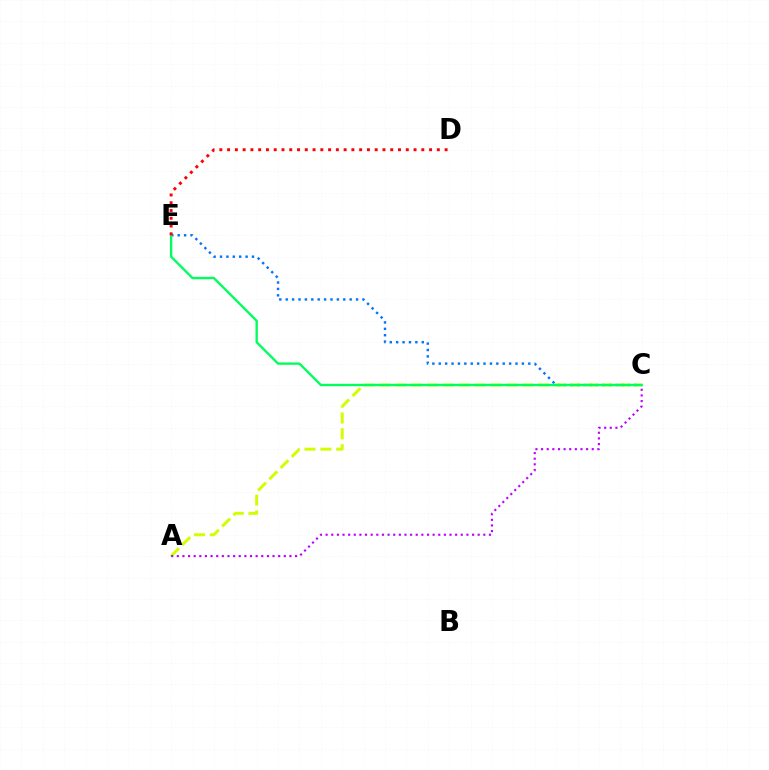{('C', 'E'): [{'color': '#0074ff', 'line_style': 'dotted', 'thickness': 1.74}, {'color': '#00ff5c', 'line_style': 'solid', 'thickness': 1.7}], ('A', 'C'): [{'color': '#d1ff00', 'line_style': 'dashed', 'thickness': 2.15}, {'color': '#b900ff', 'line_style': 'dotted', 'thickness': 1.53}], ('D', 'E'): [{'color': '#ff0000', 'line_style': 'dotted', 'thickness': 2.11}]}